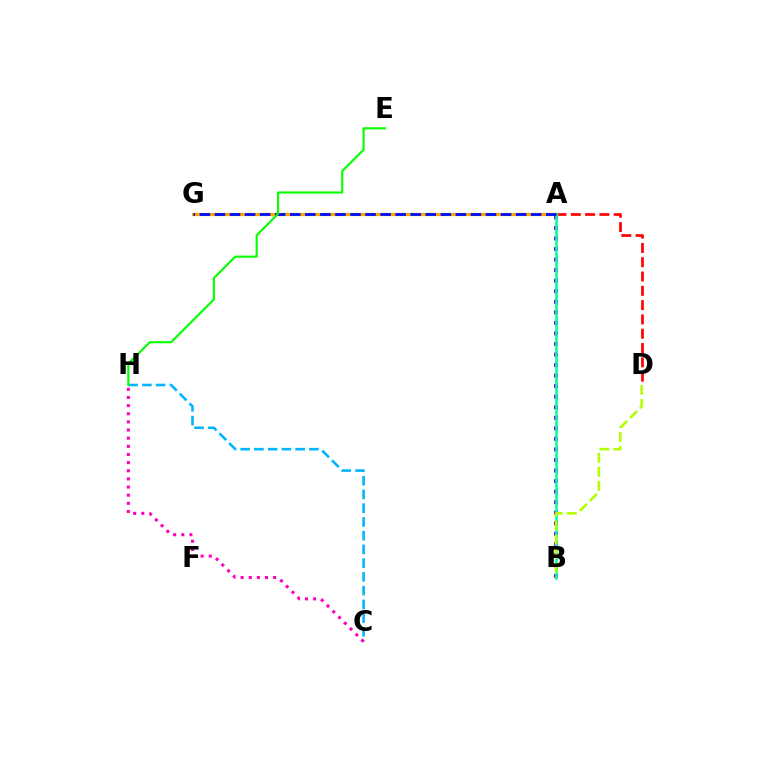{('C', 'H'): [{'color': '#00b5ff', 'line_style': 'dashed', 'thickness': 1.87}, {'color': '#ff00bd', 'line_style': 'dotted', 'thickness': 2.21}], ('A', 'D'): [{'color': '#ff0000', 'line_style': 'dashed', 'thickness': 1.94}], ('A', 'G'): [{'color': '#ffa500', 'line_style': 'solid', 'thickness': 2.32}, {'color': '#0010ff', 'line_style': 'dashed', 'thickness': 2.05}], ('A', 'B'): [{'color': '#9b00ff', 'line_style': 'dotted', 'thickness': 2.87}, {'color': '#00ff9d', 'line_style': 'solid', 'thickness': 1.86}], ('B', 'D'): [{'color': '#b3ff00', 'line_style': 'dashed', 'thickness': 1.9}], ('E', 'H'): [{'color': '#08ff00', 'line_style': 'solid', 'thickness': 1.54}]}